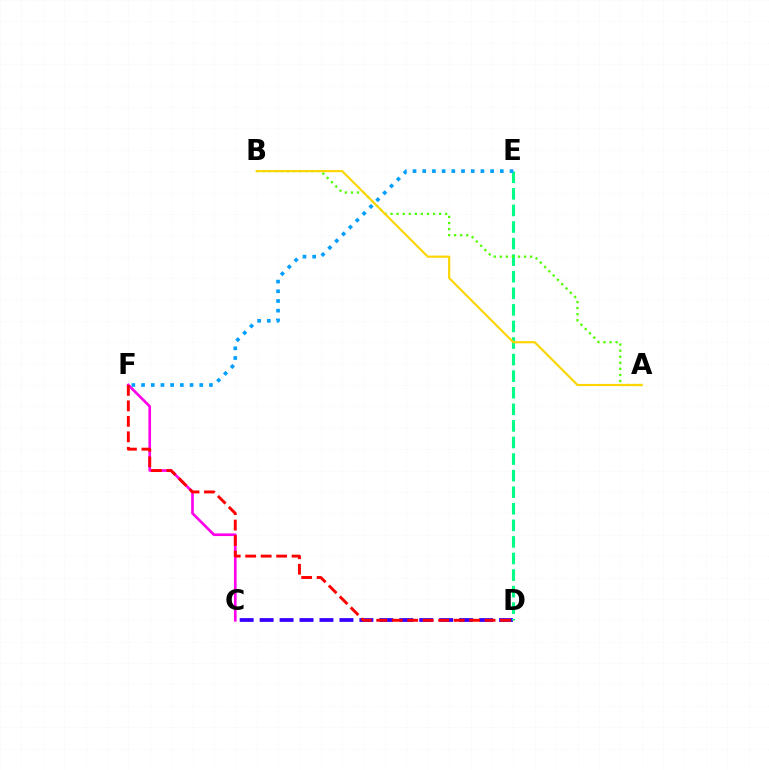{('C', 'D'): [{'color': '#3700ff', 'line_style': 'dashed', 'thickness': 2.71}], ('D', 'E'): [{'color': '#00ff86', 'line_style': 'dashed', 'thickness': 2.25}], ('A', 'B'): [{'color': '#4fff00', 'line_style': 'dotted', 'thickness': 1.65}, {'color': '#ffd500', 'line_style': 'solid', 'thickness': 1.56}], ('C', 'F'): [{'color': '#ff00ed', 'line_style': 'solid', 'thickness': 1.92}], ('E', 'F'): [{'color': '#009eff', 'line_style': 'dotted', 'thickness': 2.64}], ('D', 'F'): [{'color': '#ff0000', 'line_style': 'dashed', 'thickness': 2.1}]}